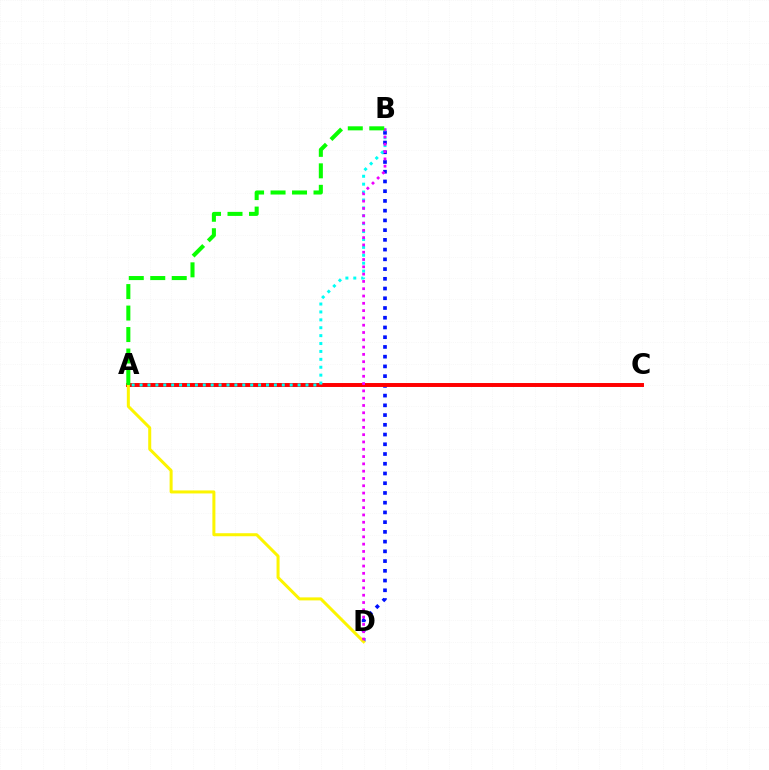{('B', 'D'): [{'color': '#0010ff', 'line_style': 'dotted', 'thickness': 2.64}, {'color': '#ee00ff', 'line_style': 'dotted', 'thickness': 1.98}], ('A', 'C'): [{'color': '#ff0000', 'line_style': 'solid', 'thickness': 2.84}], ('A', 'D'): [{'color': '#fcf500', 'line_style': 'solid', 'thickness': 2.17}], ('A', 'B'): [{'color': '#00fff6', 'line_style': 'dotted', 'thickness': 2.15}, {'color': '#08ff00', 'line_style': 'dashed', 'thickness': 2.92}]}